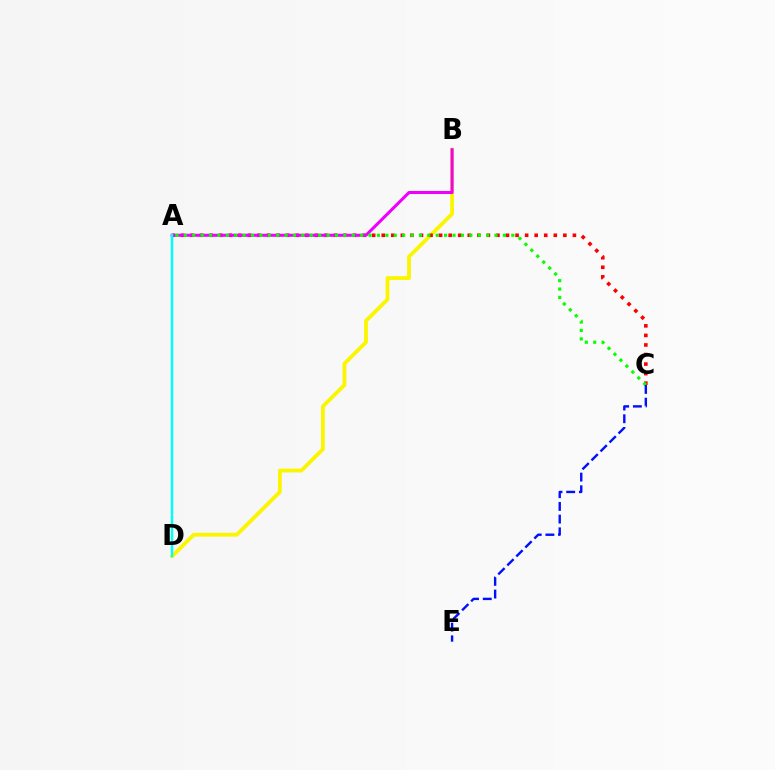{('B', 'D'): [{'color': '#fcf500', 'line_style': 'solid', 'thickness': 2.74}], ('A', 'C'): [{'color': '#ff0000', 'line_style': 'dotted', 'thickness': 2.6}, {'color': '#08ff00', 'line_style': 'dotted', 'thickness': 2.28}], ('A', 'B'): [{'color': '#ee00ff', 'line_style': 'solid', 'thickness': 2.2}], ('C', 'E'): [{'color': '#0010ff', 'line_style': 'dashed', 'thickness': 1.73}], ('A', 'D'): [{'color': '#00fff6', 'line_style': 'solid', 'thickness': 1.78}]}